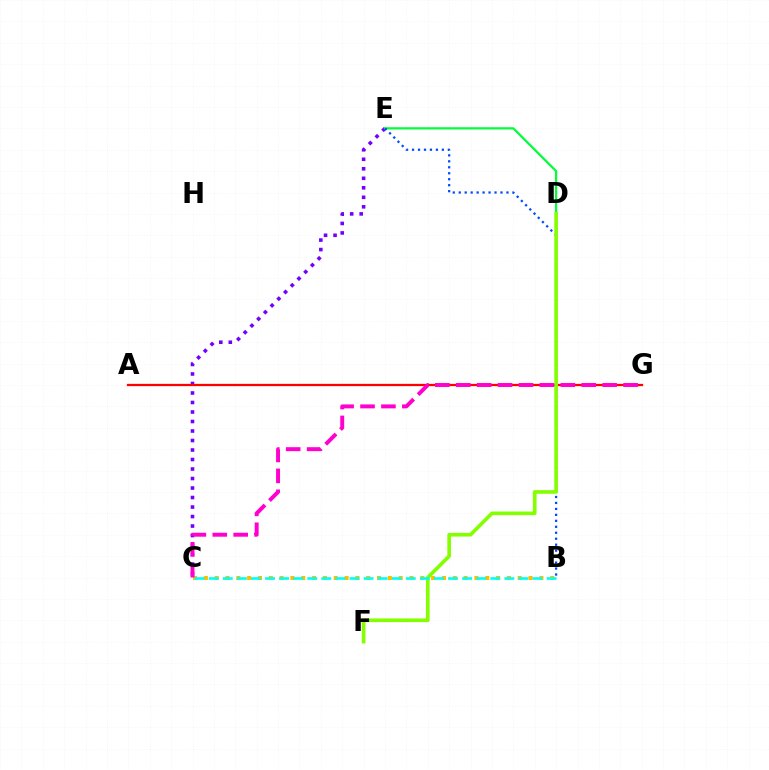{('C', 'E'): [{'color': '#7200ff', 'line_style': 'dotted', 'thickness': 2.58}], ('D', 'E'): [{'color': '#00ff39', 'line_style': 'solid', 'thickness': 1.6}], ('B', 'E'): [{'color': '#004bff', 'line_style': 'dotted', 'thickness': 1.62}], ('A', 'G'): [{'color': '#ff0000', 'line_style': 'solid', 'thickness': 1.63}], ('B', 'C'): [{'color': '#ffbd00', 'line_style': 'dotted', 'thickness': 2.94}, {'color': '#00fff6', 'line_style': 'dashed', 'thickness': 1.91}], ('D', 'F'): [{'color': '#84ff00', 'line_style': 'solid', 'thickness': 2.63}], ('C', 'G'): [{'color': '#ff00cf', 'line_style': 'dashed', 'thickness': 2.84}]}